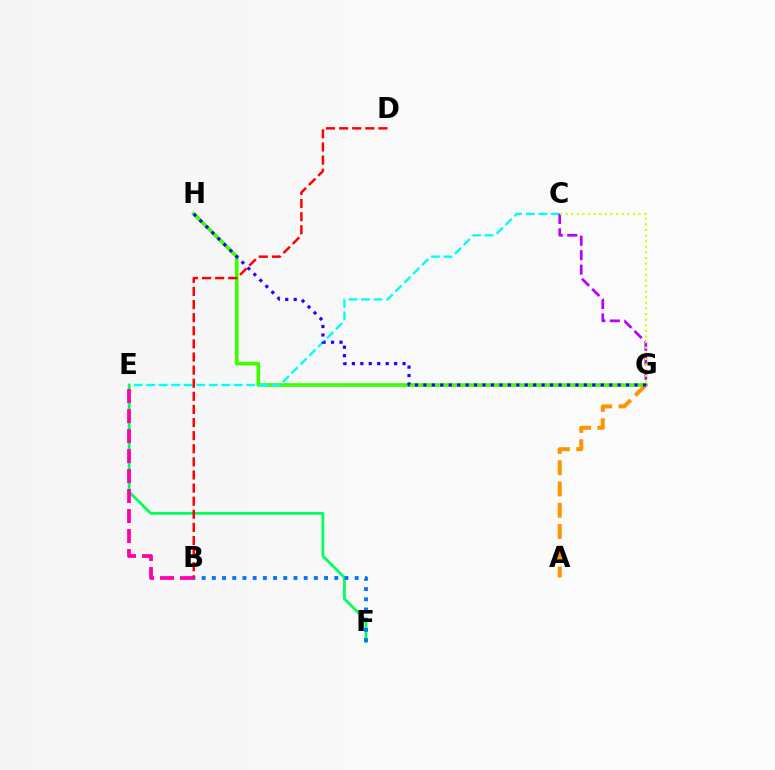{('G', 'H'): [{'color': '#3dff00', 'line_style': 'solid', 'thickness': 2.63}, {'color': '#2500ff', 'line_style': 'dotted', 'thickness': 2.29}], ('C', 'E'): [{'color': '#00fff6', 'line_style': 'dashed', 'thickness': 1.7}], ('E', 'F'): [{'color': '#00ff5c', 'line_style': 'solid', 'thickness': 2.0}], ('B', 'E'): [{'color': '#ff00ac', 'line_style': 'dashed', 'thickness': 2.72}], ('B', 'F'): [{'color': '#0074ff', 'line_style': 'dotted', 'thickness': 2.77}], ('B', 'D'): [{'color': '#ff0000', 'line_style': 'dashed', 'thickness': 1.78}], ('C', 'G'): [{'color': '#b900ff', 'line_style': 'dashed', 'thickness': 1.96}, {'color': '#d1ff00', 'line_style': 'dotted', 'thickness': 1.52}], ('A', 'G'): [{'color': '#ff9400', 'line_style': 'dashed', 'thickness': 2.89}]}